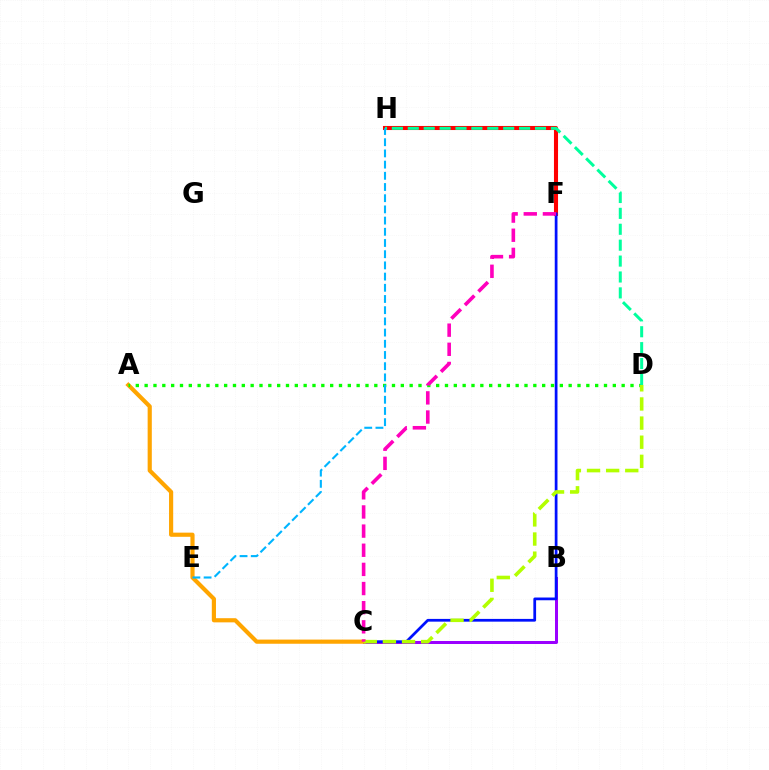{('B', 'C'): [{'color': '#9b00ff', 'line_style': 'solid', 'thickness': 2.17}], ('F', 'H'): [{'color': '#ff0000', 'line_style': 'solid', 'thickness': 2.94}], ('C', 'F'): [{'color': '#0010ff', 'line_style': 'solid', 'thickness': 1.97}, {'color': '#ff00bd', 'line_style': 'dashed', 'thickness': 2.6}], ('A', 'C'): [{'color': '#ffa500', 'line_style': 'solid', 'thickness': 2.99}], ('A', 'D'): [{'color': '#08ff00', 'line_style': 'dotted', 'thickness': 2.4}], ('D', 'H'): [{'color': '#00ff9d', 'line_style': 'dashed', 'thickness': 2.16}], ('C', 'D'): [{'color': '#b3ff00', 'line_style': 'dashed', 'thickness': 2.6}], ('E', 'H'): [{'color': '#00b5ff', 'line_style': 'dashed', 'thickness': 1.52}]}